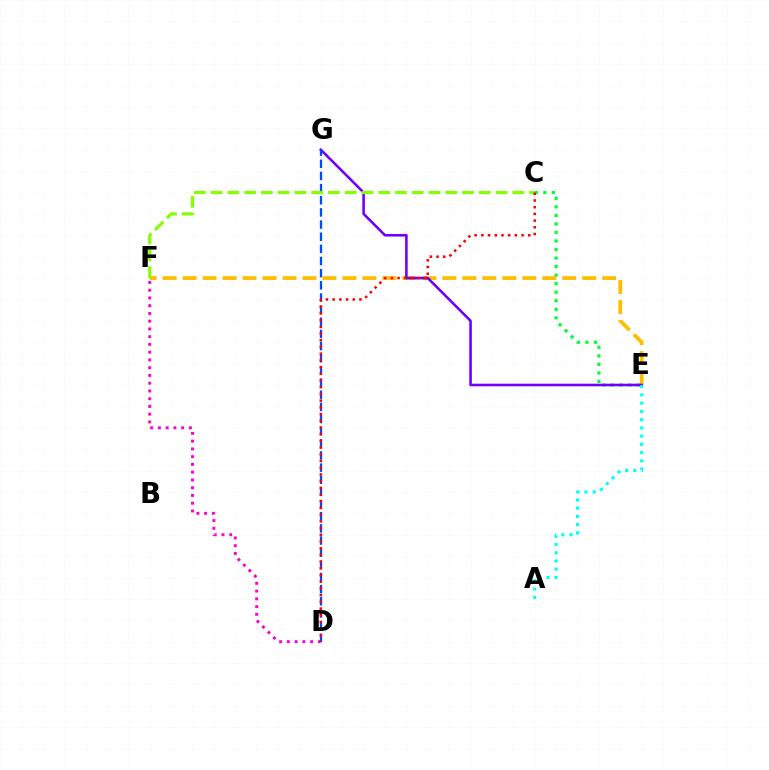{('D', 'F'): [{'color': '#ff00cf', 'line_style': 'dotted', 'thickness': 2.11}], ('C', 'E'): [{'color': '#00ff39', 'line_style': 'dotted', 'thickness': 2.32}], ('E', 'F'): [{'color': '#ffbd00', 'line_style': 'dashed', 'thickness': 2.71}], ('E', 'G'): [{'color': '#7200ff', 'line_style': 'solid', 'thickness': 1.87}], ('D', 'G'): [{'color': '#004bff', 'line_style': 'dashed', 'thickness': 1.65}], ('C', 'F'): [{'color': '#84ff00', 'line_style': 'dashed', 'thickness': 2.28}], ('A', 'E'): [{'color': '#00fff6', 'line_style': 'dotted', 'thickness': 2.24}], ('C', 'D'): [{'color': '#ff0000', 'line_style': 'dotted', 'thickness': 1.82}]}